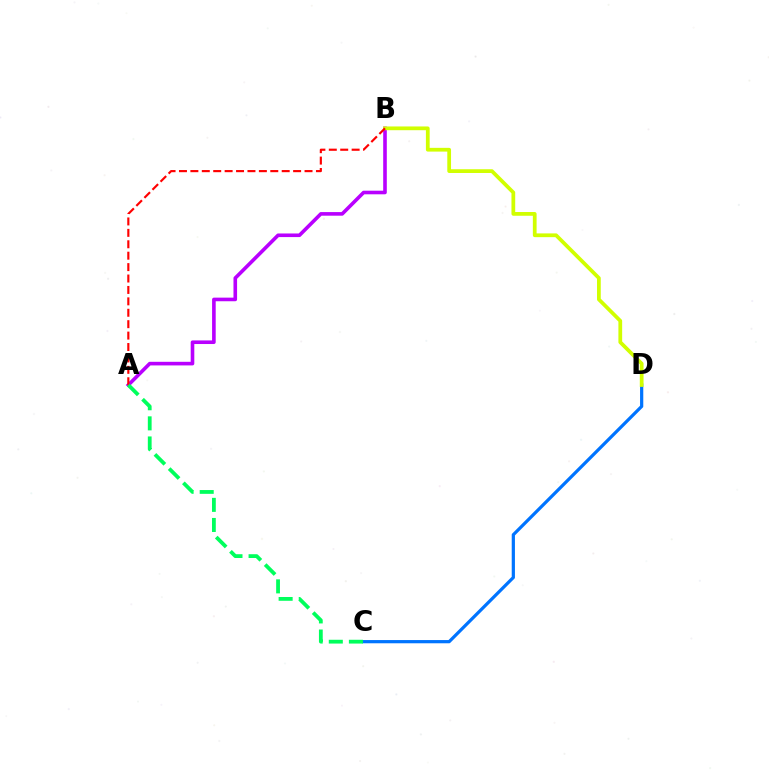{('A', 'B'): [{'color': '#b900ff', 'line_style': 'solid', 'thickness': 2.6}, {'color': '#ff0000', 'line_style': 'dashed', 'thickness': 1.55}], ('C', 'D'): [{'color': '#0074ff', 'line_style': 'solid', 'thickness': 2.32}], ('B', 'D'): [{'color': '#d1ff00', 'line_style': 'solid', 'thickness': 2.7}], ('A', 'C'): [{'color': '#00ff5c', 'line_style': 'dashed', 'thickness': 2.73}]}